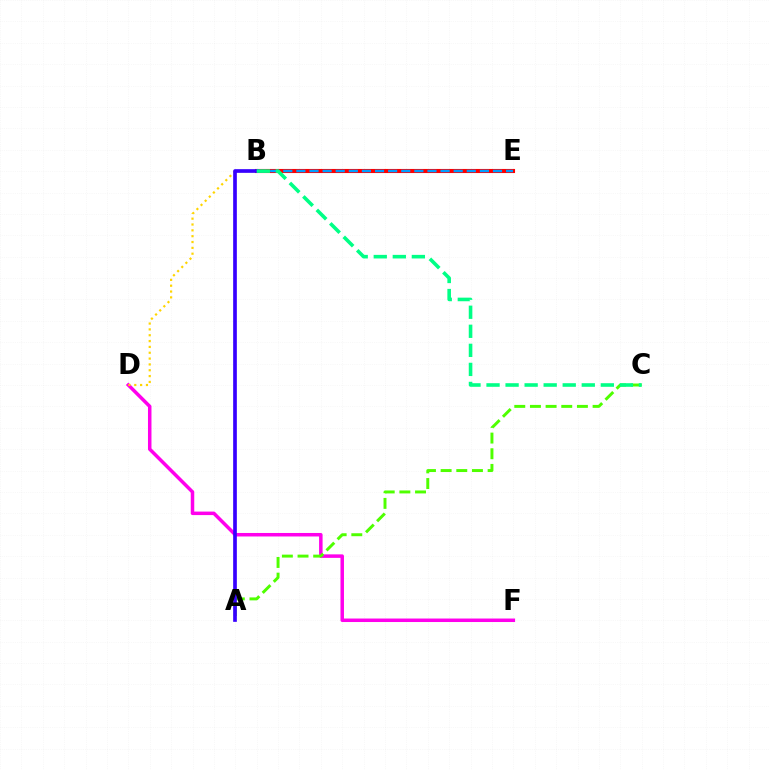{('D', 'F'): [{'color': '#ff00ed', 'line_style': 'solid', 'thickness': 2.52}], ('B', 'E'): [{'color': '#ff0000', 'line_style': 'solid', 'thickness': 2.95}, {'color': '#009eff', 'line_style': 'dashed', 'thickness': 1.78}], ('B', 'D'): [{'color': '#ffd500', 'line_style': 'dotted', 'thickness': 1.59}], ('A', 'C'): [{'color': '#4fff00', 'line_style': 'dashed', 'thickness': 2.13}], ('A', 'B'): [{'color': '#3700ff', 'line_style': 'solid', 'thickness': 2.65}], ('B', 'C'): [{'color': '#00ff86', 'line_style': 'dashed', 'thickness': 2.59}]}